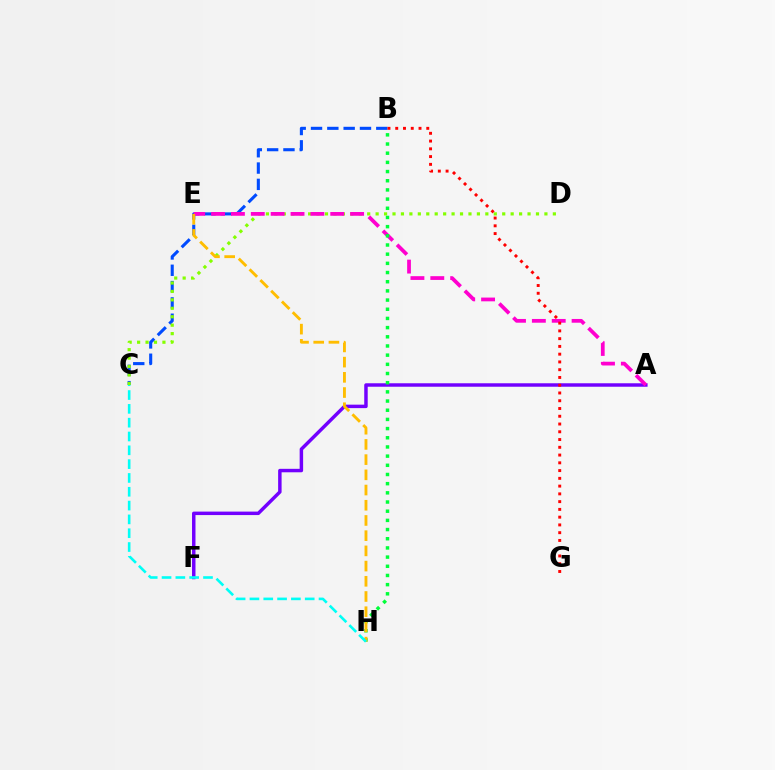{('A', 'F'): [{'color': '#7200ff', 'line_style': 'solid', 'thickness': 2.49}], ('B', 'C'): [{'color': '#004bff', 'line_style': 'dashed', 'thickness': 2.22}], ('C', 'D'): [{'color': '#84ff00', 'line_style': 'dotted', 'thickness': 2.29}], ('A', 'E'): [{'color': '#ff00cf', 'line_style': 'dashed', 'thickness': 2.7}], ('B', 'H'): [{'color': '#00ff39', 'line_style': 'dotted', 'thickness': 2.49}], ('B', 'G'): [{'color': '#ff0000', 'line_style': 'dotted', 'thickness': 2.11}], ('E', 'H'): [{'color': '#ffbd00', 'line_style': 'dashed', 'thickness': 2.07}], ('C', 'H'): [{'color': '#00fff6', 'line_style': 'dashed', 'thickness': 1.88}]}